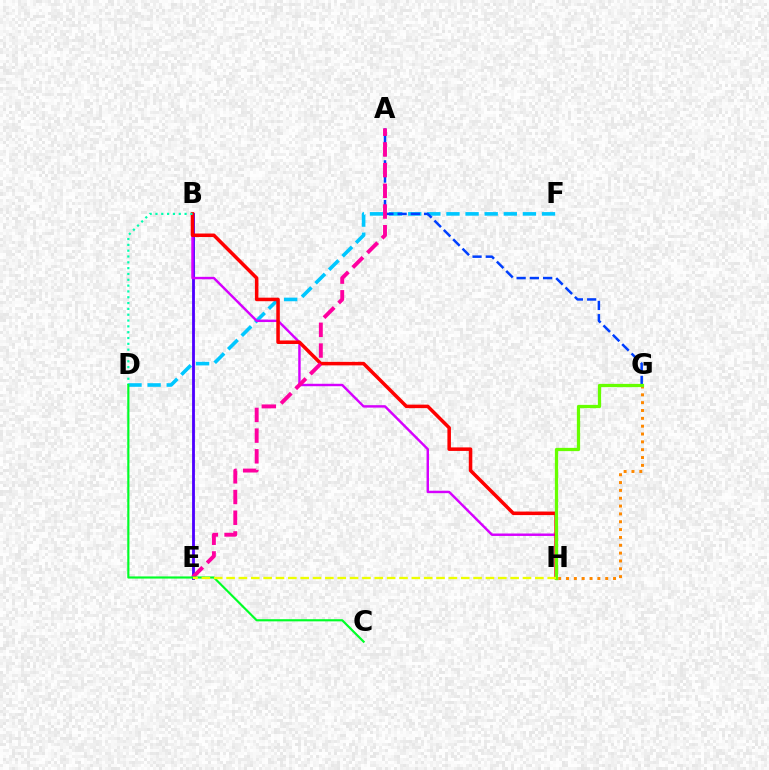{('B', 'E'): [{'color': '#4f00ff', 'line_style': 'solid', 'thickness': 2.04}], ('D', 'F'): [{'color': '#00c7ff', 'line_style': 'dashed', 'thickness': 2.6}], ('B', 'H'): [{'color': '#d600ff', 'line_style': 'solid', 'thickness': 1.75}, {'color': '#ff0000', 'line_style': 'solid', 'thickness': 2.54}], ('G', 'H'): [{'color': '#ff8800', 'line_style': 'dotted', 'thickness': 2.13}, {'color': '#66ff00', 'line_style': 'solid', 'thickness': 2.34}], ('A', 'G'): [{'color': '#003fff', 'line_style': 'dashed', 'thickness': 1.8}], ('B', 'D'): [{'color': '#00ffaf', 'line_style': 'dotted', 'thickness': 1.58}], ('A', 'E'): [{'color': '#ff00a0', 'line_style': 'dashed', 'thickness': 2.81}], ('C', 'D'): [{'color': '#00ff27', 'line_style': 'solid', 'thickness': 1.55}], ('E', 'H'): [{'color': '#eeff00', 'line_style': 'dashed', 'thickness': 1.68}]}